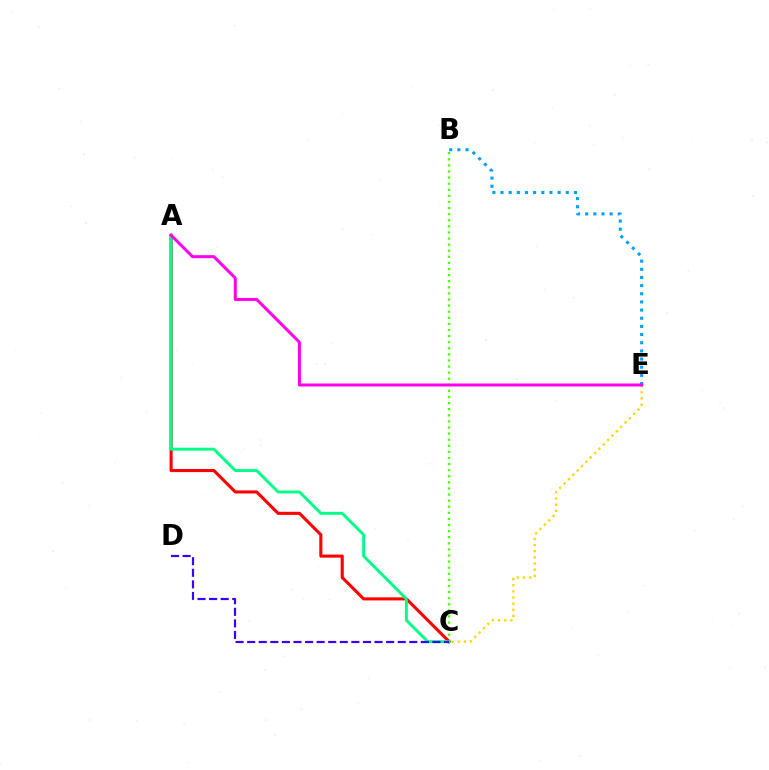{('B', 'C'): [{'color': '#4fff00', 'line_style': 'dotted', 'thickness': 1.66}], ('A', 'C'): [{'color': '#ff0000', 'line_style': 'solid', 'thickness': 2.22}, {'color': '#00ff86', 'line_style': 'solid', 'thickness': 2.1}], ('B', 'E'): [{'color': '#009eff', 'line_style': 'dotted', 'thickness': 2.22}], ('C', 'D'): [{'color': '#3700ff', 'line_style': 'dashed', 'thickness': 1.57}], ('C', 'E'): [{'color': '#ffd500', 'line_style': 'dotted', 'thickness': 1.67}], ('A', 'E'): [{'color': '#ff00ed', 'line_style': 'solid', 'thickness': 2.16}]}